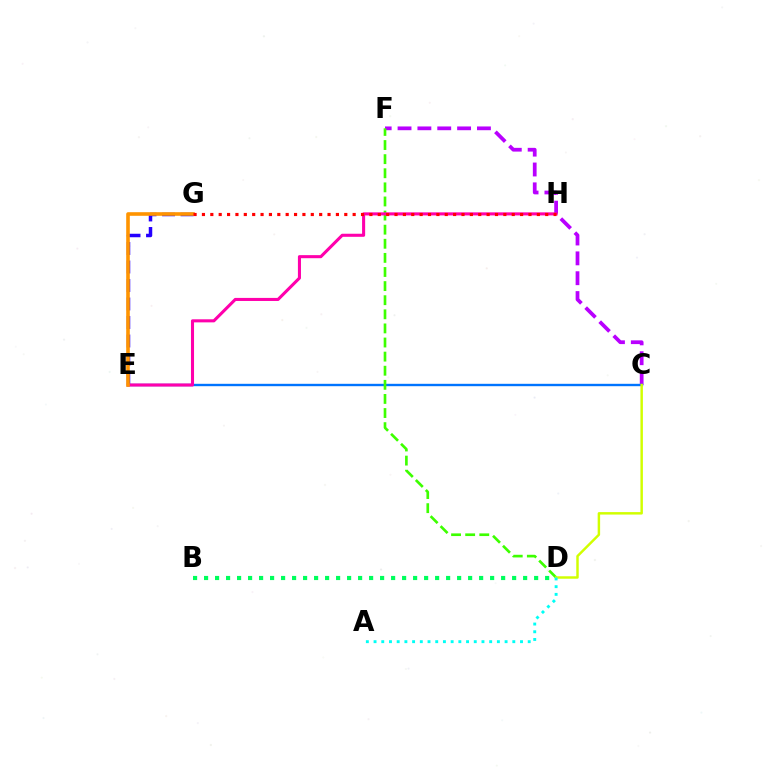{('C', 'F'): [{'color': '#b900ff', 'line_style': 'dashed', 'thickness': 2.7}], ('C', 'E'): [{'color': '#0074ff', 'line_style': 'solid', 'thickness': 1.71}], ('D', 'F'): [{'color': '#3dff00', 'line_style': 'dashed', 'thickness': 1.92}], ('C', 'D'): [{'color': '#d1ff00', 'line_style': 'solid', 'thickness': 1.77}], ('E', 'G'): [{'color': '#2500ff', 'line_style': 'dashed', 'thickness': 2.51}, {'color': '#ff9400', 'line_style': 'solid', 'thickness': 2.6}], ('E', 'H'): [{'color': '#ff00ac', 'line_style': 'solid', 'thickness': 2.21}], ('B', 'D'): [{'color': '#00ff5c', 'line_style': 'dotted', 'thickness': 2.99}], ('G', 'H'): [{'color': '#ff0000', 'line_style': 'dotted', 'thickness': 2.27}], ('A', 'D'): [{'color': '#00fff6', 'line_style': 'dotted', 'thickness': 2.09}]}